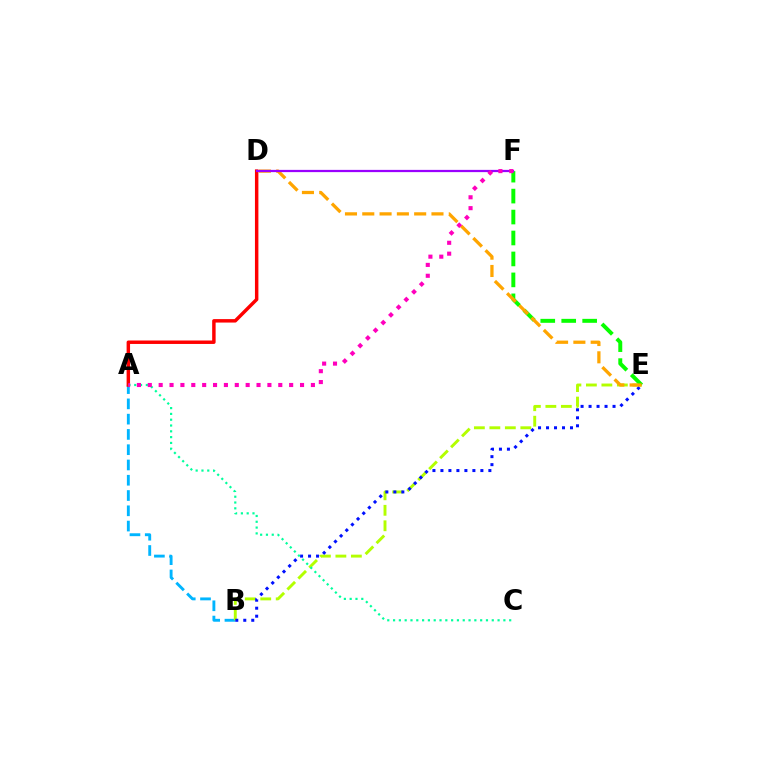{('A', 'B'): [{'color': '#00b5ff', 'line_style': 'dashed', 'thickness': 2.08}], ('B', 'E'): [{'color': '#b3ff00', 'line_style': 'dashed', 'thickness': 2.1}, {'color': '#0010ff', 'line_style': 'dotted', 'thickness': 2.17}], ('E', 'F'): [{'color': '#08ff00', 'line_style': 'dashed', 'thickness': 2.85}], ('A', 'D'): [{'color': '#ff0000', 'line_style': 'solid', 'thickness': 2.49}], ('D', 'E'): [{'color': '#ffa500', 'line_style': 'dashed', 'thickness': 2.35}], ('A', 'C'): [{'color': '#00ff9d', 'line_style': 'dotted', 'thickness': 1.58}], ('D', 'F'): [{'color': '#9b00ff', 'line_style': 'solid', 'thickness': 1.61}], ('A', 'F'): [{'color': '#ff00bd', 'line_style': 'dotted', 'thickness': 2.95}]}